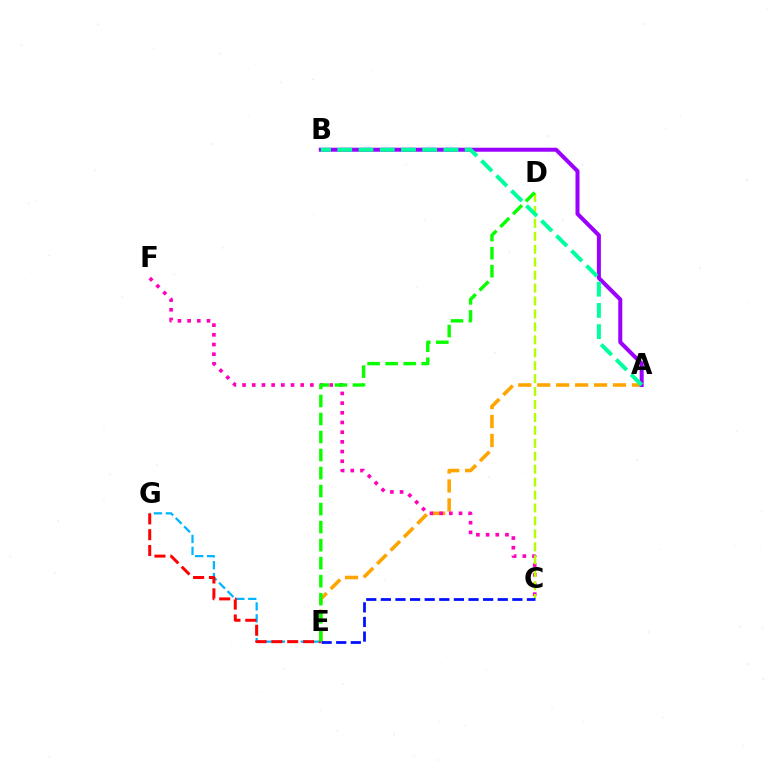{('E', 'G'): [{'color': '#00b5ff', 'line_style': 'dashed', 'thickness': 1.62}, {'color': '#ff0000', 'line_style': 'dashed', 'thickness': 2.15}], ('A', 'E'): [{'color': '#ffa500', 'line_style': 'dashed', 'thickness': 2.57}], ('C', 'F'): [{'color': '#ff00bd', 'line_style': 'dotted', 'thickness': 2.63}], ('C', 'D'): [{'color': '#b3ff00', 'line_style': 'dashed', 'thickness': 1.76}], ('A', 'B'): [{'color': '#9b00ff', 'line_style': 'solid', 'thickness': 2.89}, {'color': '#00ff9d', 'line_style': 'dashed', 'thickness': 2.88}], ('D', 'E'): [{'color': '#08ff00', 'line_style': 'dashed', 'thickness': 2.45}], ('C', 'E'): [{'color': '#0010ff', 'line_style': 'dashed', 'thickness': 1.98}]}